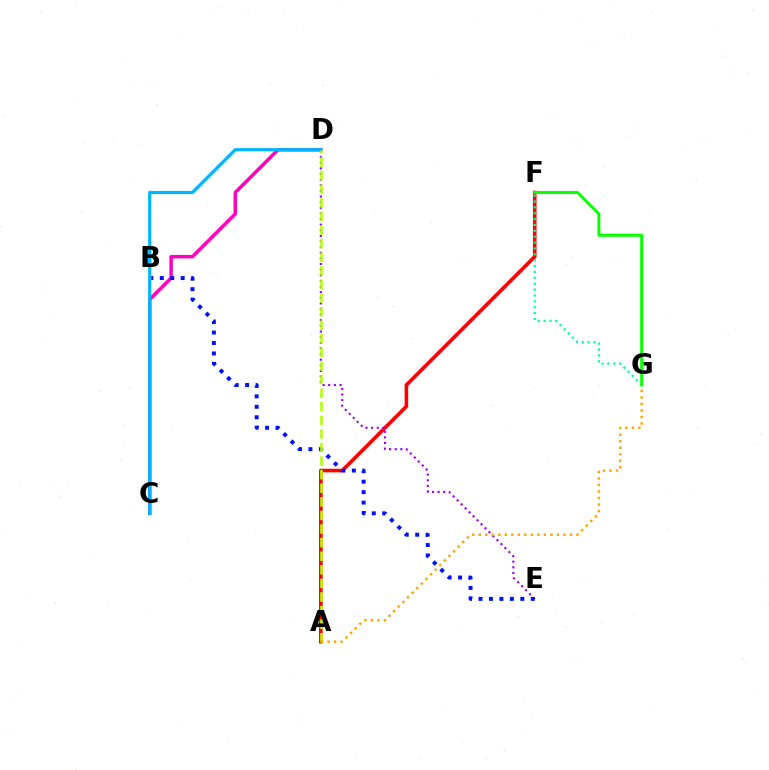{('A', 'F'): [{'color': '#ff0000', 'line_style': 'solid', 'thickness': 2.6}], ('C', 'D'): [{'color': '#ff00bd', 'line_style': 'solid', 'thickness': 2.5}, {'color': '#00b5ff', 'line_style': 'solid', 'thickness': 2.31}], ('F', 'G'): [{'color': '#00ff9d', 'line_style': 'dotted', 'thickness': 1.6}, {'color': '#08ff00', 'line_style': 'solid', 'thickness': 2.13}], ('D', 'E'): [{'color': '#9b00ff', 'line_style': 'dotted', 'thickness': 1.53}], ('B', 'E'): [{'color': '#0010ff', 'line_style': 'dotted', 'thickness': 2.84}], ('A', 'D'): [{'color': '#b3ff00', 'line_style': 'dashed', 'thickness': 1.85}], ('A', 'G'): [{'color': '#ffa500', 'line_style': 'dotted', 'thickness': 1.77}]}